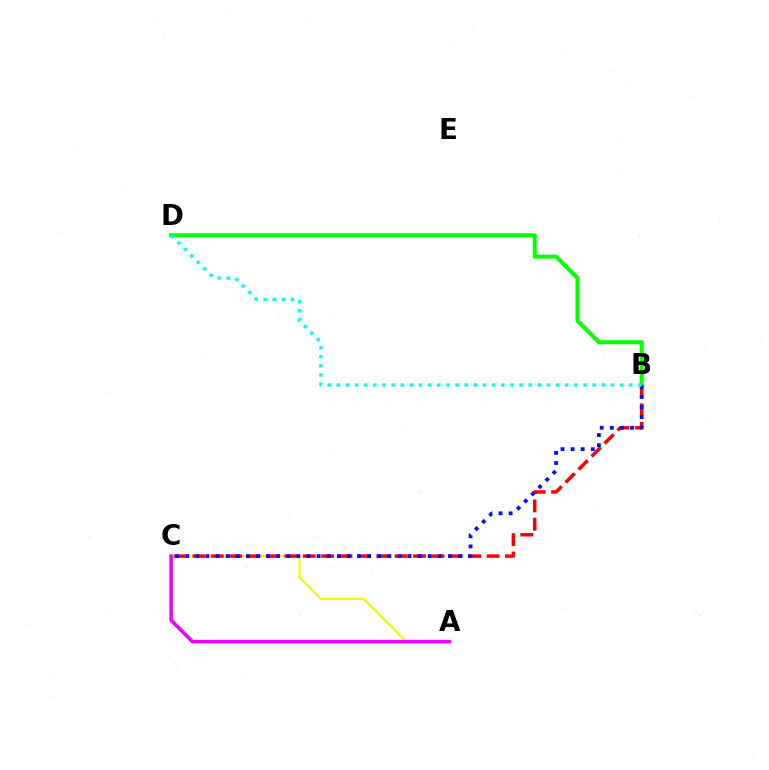{('B', 'D'): [{'color': '#08ff00', 'line_style': 'solid', 'thickness': 2.92}, {'color': '#00fff6', 'line_style': 'dotted', 'thickness': 2.48}], ('A', 'C'): [{'color': '#fcf500', 'line_style': 'solid', 'thickness': 1.54}, {'color': '#ee00ff', 'line_style': 'solid', 'thickness': 2.56}], ('B', 'C'): [{'color': '#ff0000', 'line_style': 'dashed', 'thickness': 2.5}, {'color': '#0010ff', 'line_style': 'dotted', 'thickness': 2.75}]}